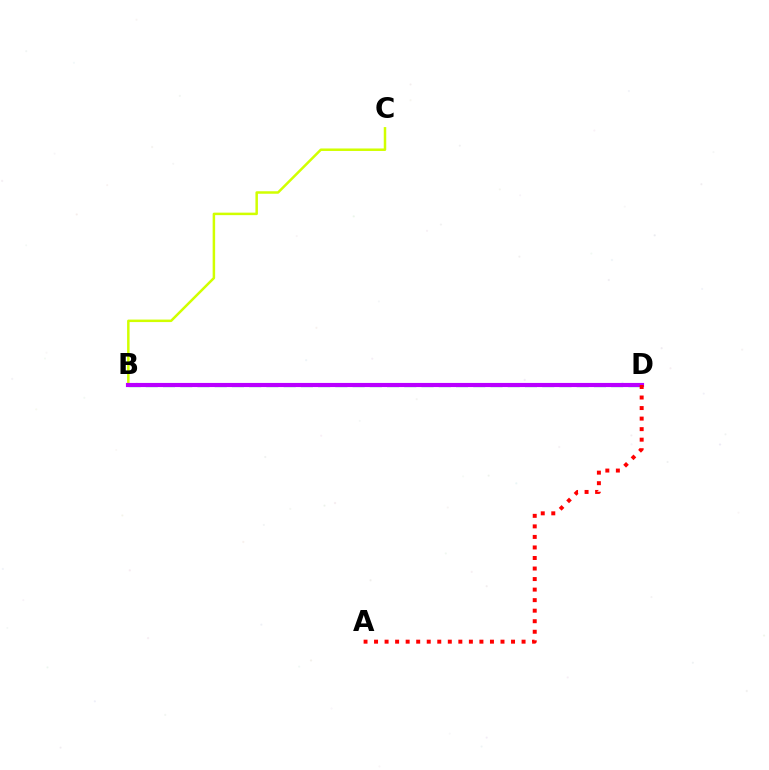{('B', 'D'): [{'color': '#00ff5c', 'line_style': 'dashed', 'thickness': 2.34}, {'color': '#0074ff', 'line_style': 'solid', 'thickness': 2.62}, {'color': '#b900ff', 'line_style': 'solid', 'thickness': 2.97}], ('B', 'C'): [{'color': '#d1ff00', 'line_style': 'solid', 'thickness': 1.79}], ('A', 'D'): [{'color': '#ff0000', 'line_style': 'dotted', 'thickness': 2.86}]}